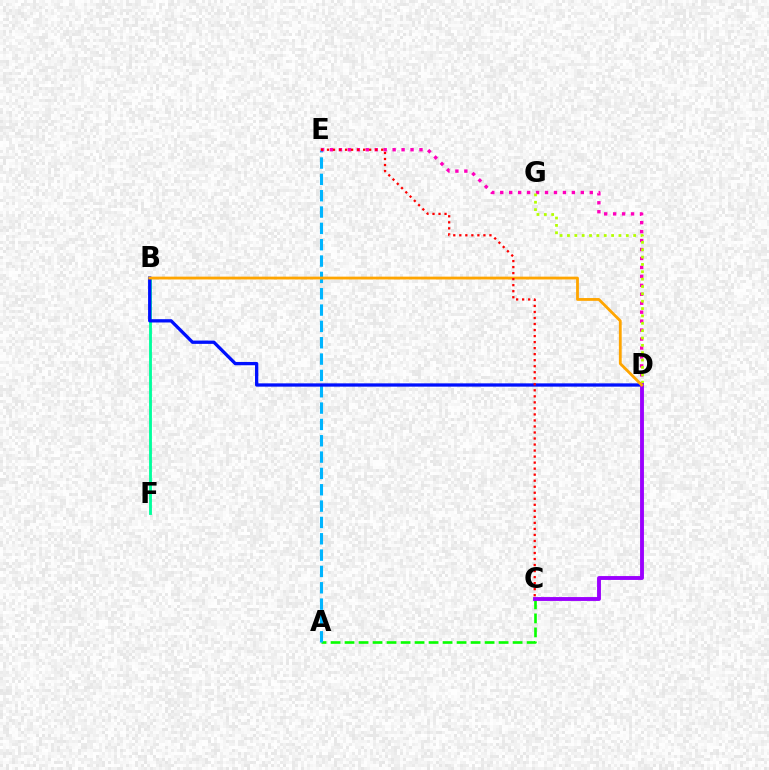{('B', 'F'): [{'color': '#00ff9d', 'line_style': 'solid', 'thickness': 2.06}], ('A', 'C'): [{'color': '#08ff00', 'line_style': 'dashed', 'thickness': 1.9}], ('A', 'E'): [{'color': '#00b5ff', 'line_style': 'dashed', 'thickness': 2.22}], ('B', 'D'): [{'color': '#0010ff', 'line_style': 'solid', 'thickness': 2.37}, {'color': '#ffa500', 'line_style': 'solid', 'thickness': 2.02}], ('D', 'E'): [{'color': '#ff00bd', 'line_style': 'dotted', 'thickness': 2.43}], ('D', 'G'): [{'color': '#b3ff00', 'line_style': 'dotted', 'thickness': 2.0}], ('C', 'D'): [{'color': '#9b00ff', 'line_style': 'solid', 'thickness': 2.79}], ('C', 'E'): [{'color': '#ff0000', 'line_style': 'dotted', 'thickness': 1.64}]}